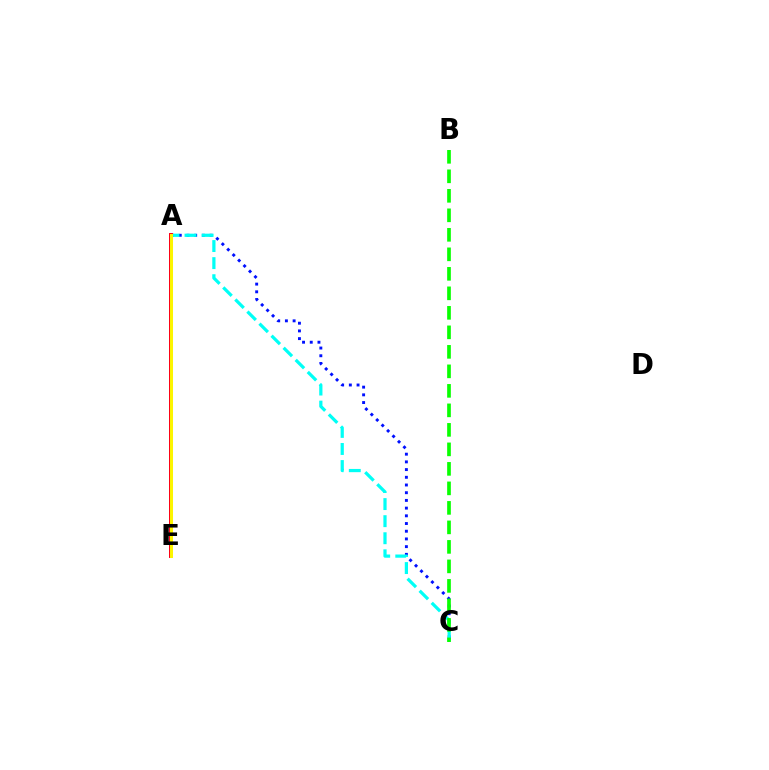{('A', 'E'): [{'color': '#ee00ff', 'line_style': 'solid', 'thickness': 2.8}, {'color': '#ff0000', 'line_style': 'solid', 'thickness': 2.75}, {'color': '#fcf500', 'line_style': 'solid', 'thickness': 2.17}], ('A', 'C'): [{'color': '#0010ff', 'line_style': 'dotted', 'thickness': 2.09}, {'color': '#00fff6', 'line_style': 'dashed', 'thickness': 2.32}], ('B', 'C'): [{'color': '#08ff00', 'line_style': 'dashed', 'thickness': 2.65}]}